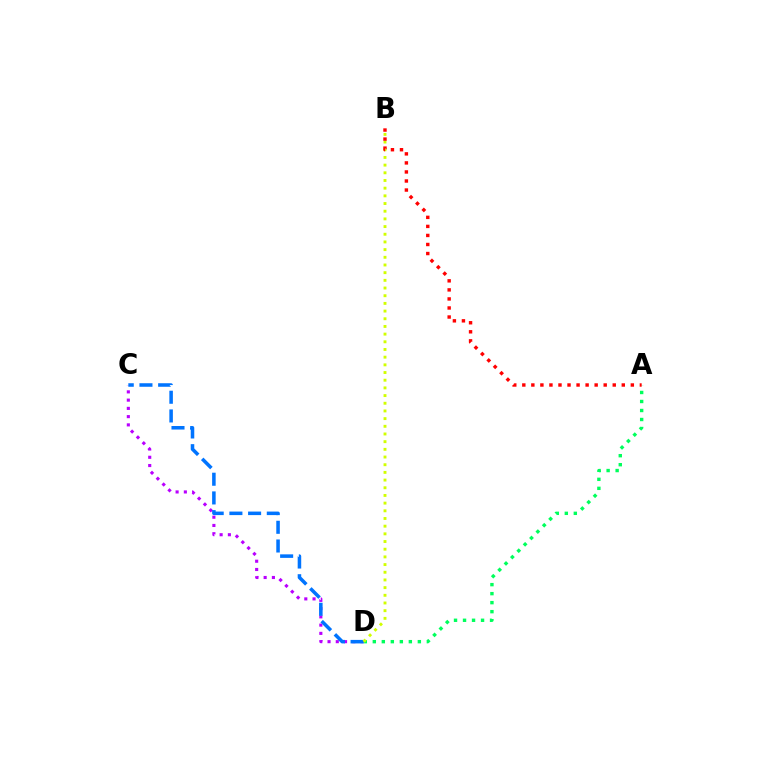{('C', 'D'): [{'color': '#b900ff', 'line_style': 'dotted', 'thickness': 2.24}, {'color': '#0074ff', 'line_style': 'dashed', 'thickness': 2.54}], ('A', 'D'): [{'color': '#00ff5c', 'line_style': 'dotted', 'thickness': 2.45}], ('B', 'D'): [{'color': '#d1ff00', 'line_style': 'dotted', 'thickness': 2.09}], ('A', 'B'): [{'color': '#ff0000', 'line_style': 'dotted', 'thickness': 2.46}]}